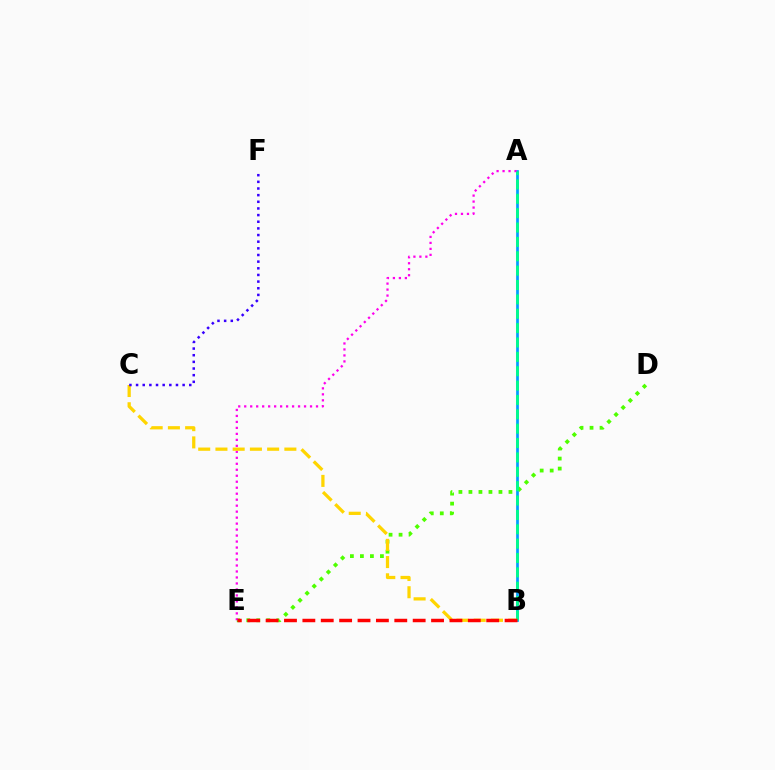{('A', 'B'): [{'color': '#009eff', 'line_style': 'solid', 'thickness': 1.96}, {'color': '#00ff86', 'line_style': 'dashed', 'thickness': 1.95}], ('D', 'E'): [{'color': '#4fff00', 'line_style': 'dotted', 'thickness': 2.72}], ('A', 'E'): [{'color': '#ff00ed', 'line_style': 'dotted', 'thickness': 1.63}], ('B', 'C'): [{'color': '#ffd500', 'line_style': 'dashed', 'thickness': 2.34}], ('C', 'F'): [{'color': '#3700ff', 'line_style': 'dotted', 'thickness': 1.81}], ('B', 'E'): [{'color': '#ff0000', 'line_style': 'dashed', 'thickness': 2.5}]}